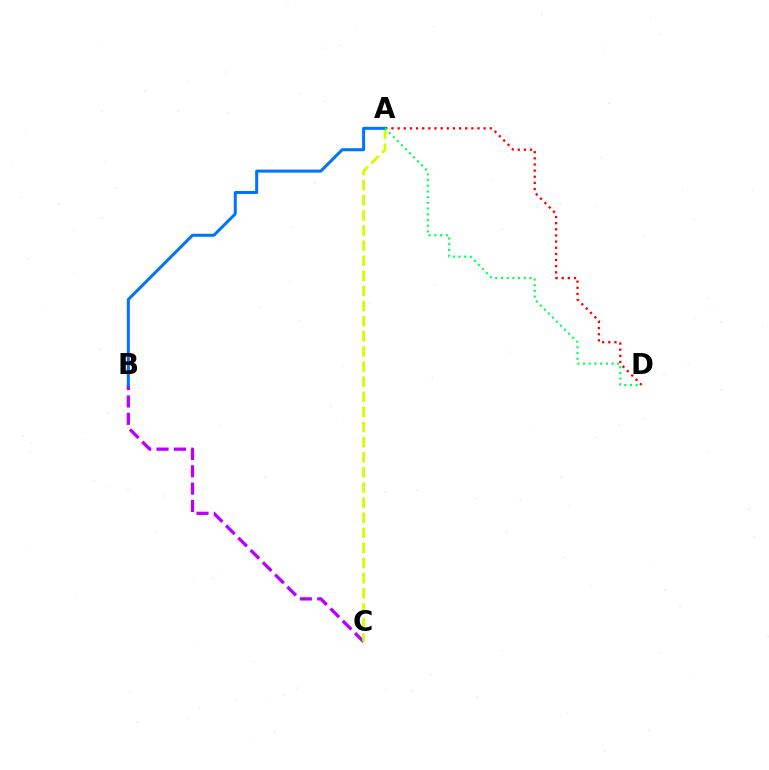{('B', 'C'): [{'color': '#b900ff', 'line_style': 'dashed', 'thickness': 2.36}], ('A', 'D'): [{'color': '#ff0000', 'line_style': 'dotted', 'thickness': 1.67}, {'color': '#00ff5c', 'line_style': 'dotted', 'thickness': 1.55}], ('A', 'C'): [{'color': '#d1ff00', 'line_style': 'dashed', 'thickness': 2.05}], ('A', 'B'): [{'color': '#0074ff', 'line_style': 'solid', 'thickness': 2.18}]}